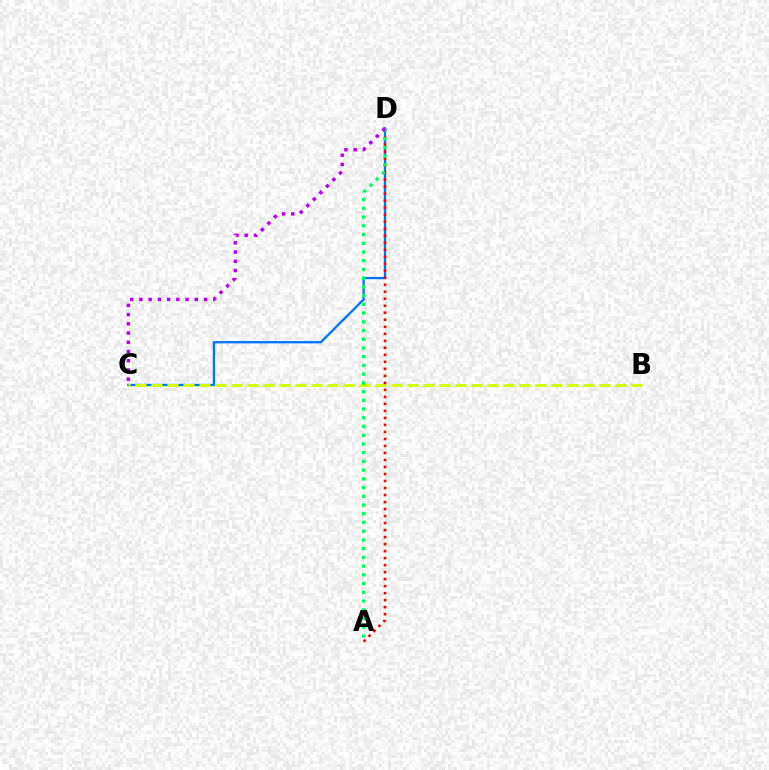{('C', 'D'): [{'color': '#0074ff', 'line_style': 'solid', 'thickness': 1.64}, {'color': '#b900ff', 'line_style': 'dotted', 'thickness': 2.51}], ('B', 'C'): [{'color': '#d1ff00', 'line_style': 'dashed', 'thickness': 2.17}], ('A', 'D'): [{'color': '#ff0000', 'line_style': 'dotted', 'thickness': 1.9}, {'color': '#00ff5c', 'line_style': 'dotted', 'thickness': 2.37}]}